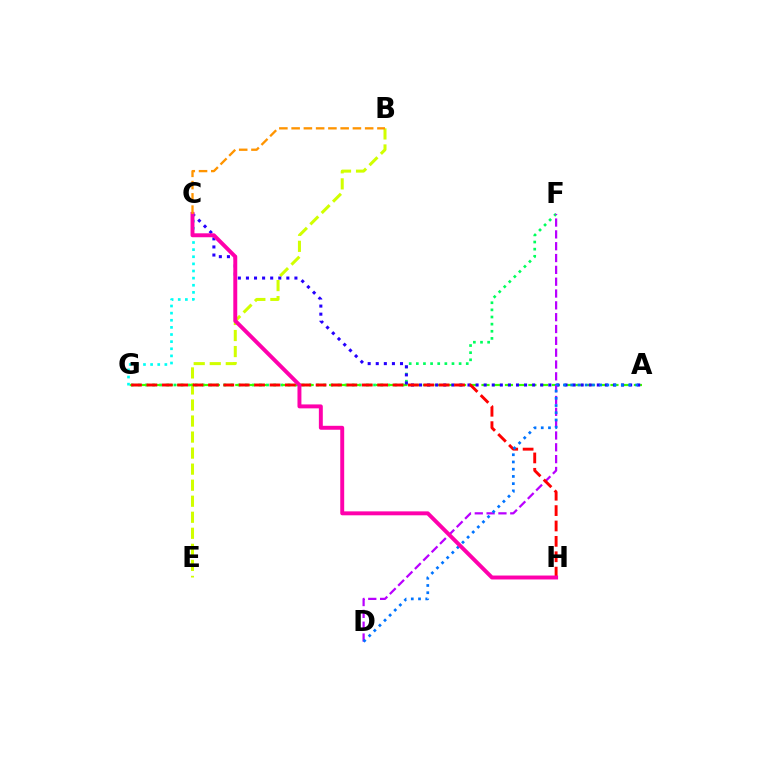{('B', 'E'): [{'color': '#d1ff00', 'line_style': 'dashed', 'thickness': 2.18}], ('F', 'G'): [{'color': '#00ff5c', 'line_style': 'dotted', 'thickness': 1.94}], ('A', 'G'): [{'color': '#3dff00', 'line_style': 'dashed', 'thickness': 1.59}], ('A', 'C'): [{'color': '#2500ff', 'line_style': 'dotted', 'thickness': 2.2}], ('D', 'F'): [{'color': '#b900ff', 'line_style': 'dashed', 'thickness': 1.61}], ('G', 'H'): [{'color': '#ff0000', 'line_style': 'dashed', 'thickness': 2.09}], ('A', 'D'): [{'color': '#0074ff', 'line_style': 'dotted', 'thickness': 1.96}], ('C', 'G'): [{'color': '#00fff6', 'line_style': 'dotted', 'thickness': 1.94}], ('C', 'H'): [{'color': '#ff00ac', 'line_style': 'solid', 'thickness': 2.83}], ('B', 'C'): [{'color': '#ff9400', 'line_style': 'dashed', 'thickness': 1.67}]}